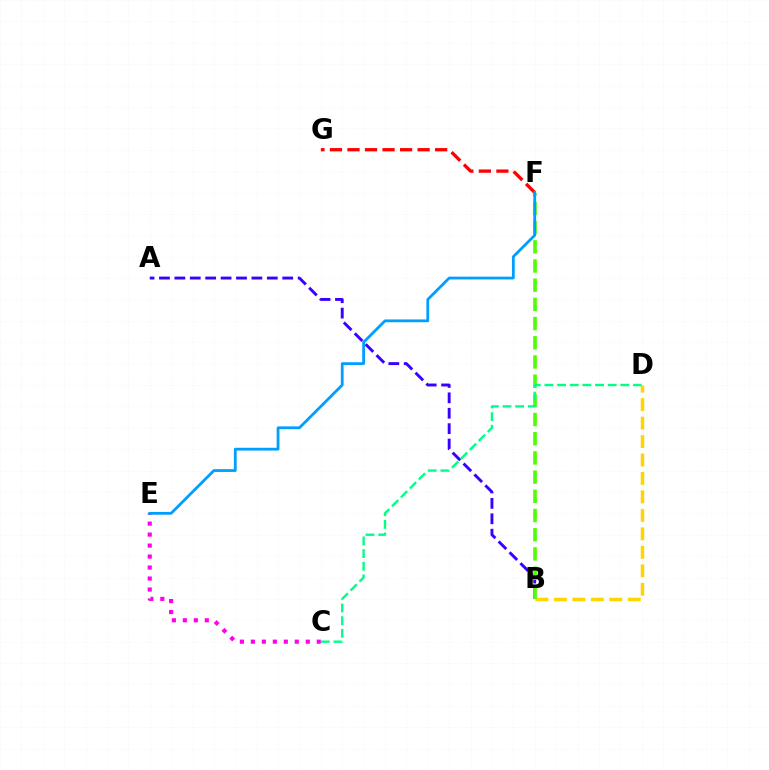{('B', 'D'): [{'color': '#ffd500', 'line_style': 'dashed', 'thickness': 2.51}], ('F', 'G'): [{'color': '#ff0000', 'line_style': 'dashed', 'thickness': 2.38}], ('A', 'B'): [{'color': '#3700ff', 'line_style': 'dashed', 'thickness': 2.09}], ('B', 'F'): [{'color': '#4fff00', 'line_style': 'dashed', 'thickness': 2.61}], ('C', 'E'): [{'color': '#ff00ed', 'line_style': 'dotted', 'thickness': 2.98}], ('C', 'D'): [{'color': '#00ff86', 'line_style': 'dashed', 'thickness': 1.72}], ('E', 'F'): [{'color': '#009eff', 'line_style': 'solid', 'thickness': 2.0}]}